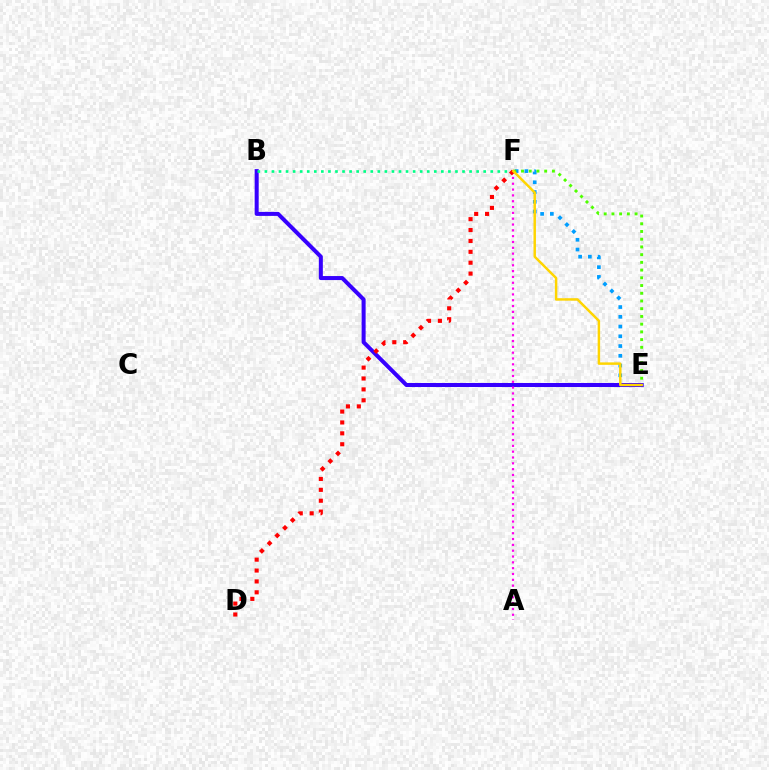{('E', 'F'): [{'color': '#009eff', 'line_style': 'dotted', 'thickness': 2.65}, {'color': '#4fff00', 'line_style': 'dotted', 'thickness': 2.1}, {'color': '#ffd500', 'line_style': 'solid', 'thickness': 1.77}], ('B', 'E'): [{'color': '#3700ff', 'line_style': 'solid', 'thickness': 2.89}], ('A', 'F'): [{'color': '#ff00ed', 'line_style': 'dotted', 'thickness': 1.58}], ('B', 'F'): [{'color': '#00ff86', 'line_style': 'dotted', 'thickness': 1.92}], ('D', 'F'): [{'color': '#ff0000', 'line_style': 'dotted', 'thickness': 2.96}]}